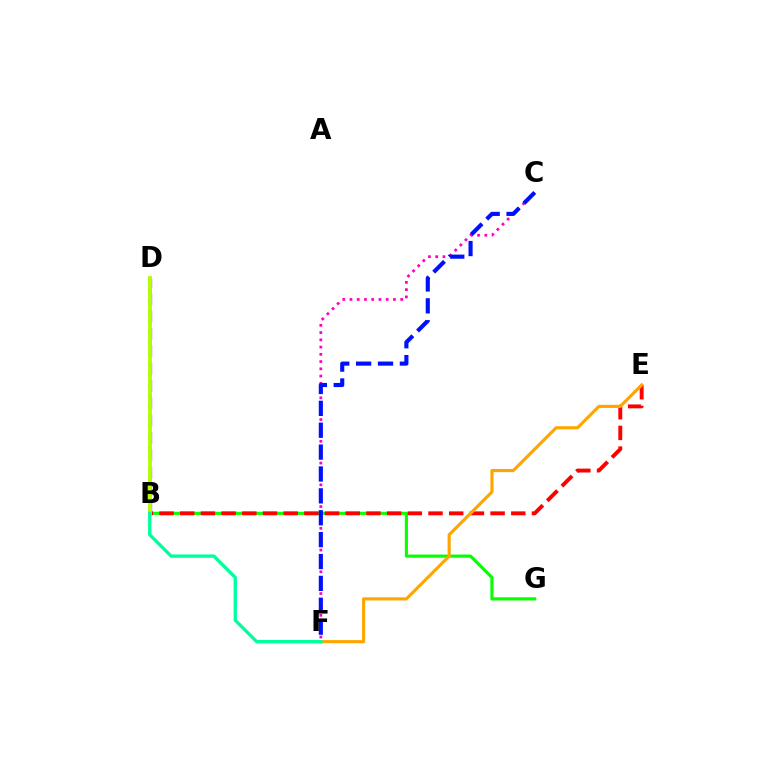{('B', 'G'): [{'color': '#08ff00', 'line_style': 'solid', 'thickness': 2.26}], ('C', 'F'): [{'color': '#ff00bd', 'line_style': 'dotted', 'thickness': 1.97}, {'color': '#0010ff', 'line_style': 'dashed', 'thickness': 2.97}], ('B', 'E'): [{'color': '#ff0000', 'line_style': 'dashed', 'thickness': 2.81}], ('E', 'F'): [{'color': '#ffa500', 'line_style': 'solid', 'thickness': 2.25}], ('B', 'D'): [{'color': '#9b00ff', 'line_style': 'dashed', 'thickness': 2.36}, {'color': '#00b5ff', 'line_style': 'dotted', 'thickness': 2.85}, {'color': '#b3ff00', 'line_style': 'solid', 'thickness': 2.77}], ('B', 'F'): [{'color': '#00ff9d', 'line_style': 'solid', 'thickness': 2.41}]}